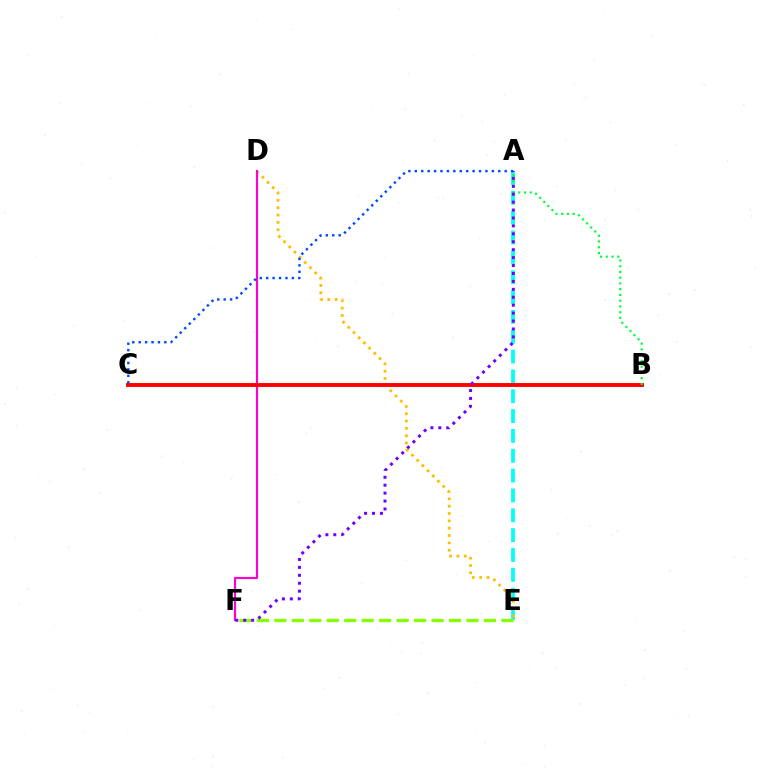{('A', 'E'): [{'color': '#00fff6', 'line_style': 'dashed', 'thickness': 2.7}], ('D', 'E'): [{'color': '#ffbd00', 'line_style': 'dotted', 'thickness': 2.0}], ('D', 'F'): [{'color': '#ff00cf', 'line_style': 'solid', 'thickness': 1.55}], ('B', 'C'): [{'color': '#ff0000', 'line_style': 'solid', 'thickness': 2.81}], ('A', 'B'): [{'color': '#00ff39', 'line_style': 'dotted', 'thickness': 1.56}], ('A', 'C'): [{'color': '#004bff', 'line_style': 'dotted', 'thickness': 1.74}], ('E', 'F'): [{'color': '#84ff00', 'line_style': 'dashed', 'thickness': 2.37}], ('A', 'F'): [{'color': '#7200ff', 'line_style': 'dotted', 'thickness': 2.15}]}